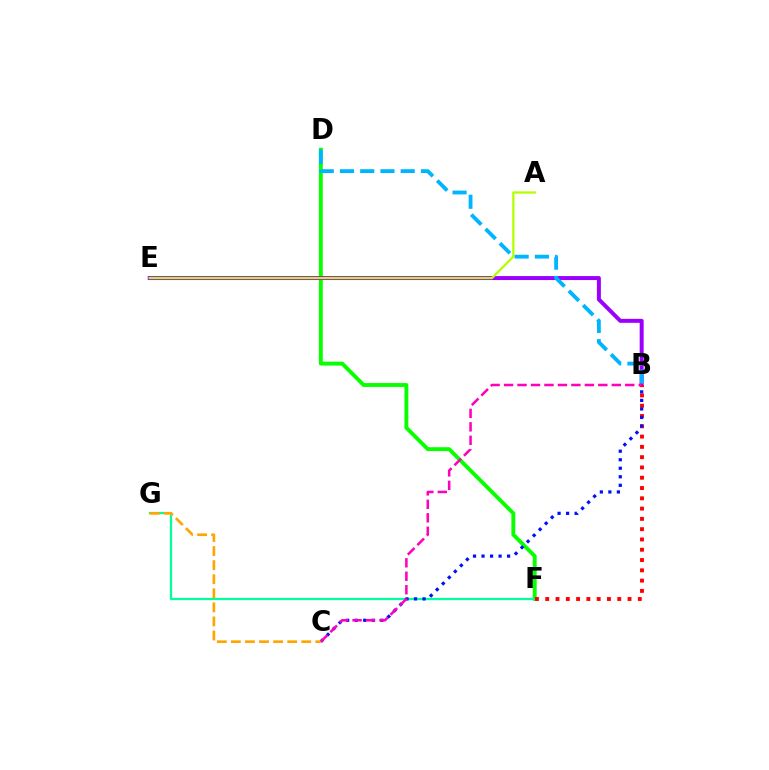{('D', 'F'): [{'color': '#08ff00', 'line_style': 'solid', 'thickness': 2.8}], ('F', 'G'): [{'color': '#00ff9d', 'line_style': 'solid', 'thickness': 1.63}], ('B', 'E'): [{'color': '#9b00ff', 'line_style': 'solid', 'thickness': 2.86}], ('B', 'F'): [{'color': '#ff0000', 'line_style': 'dotted', 'thickness': 2.8}], ('A', 'E'): [{'color': '#b3ff00', 'line_style': 'solid', 'thickness': 1.65}], ('B', 'C'): [{'color': '#0010ff', 'line_style': 'dotted', 'thickness': 2.32}, {'color': '#ff00bd', 'line_style': 'dashed', 'thickness': 1.83}], ('B', 'D'): [{'color': '#00b5ff', 'line_style': 'dashed', 'thickness': 2.75}], ('C', 'G'): [{'color': '#ffa500', 'line_style': 'dashed', 'thickness': 1.91}]}